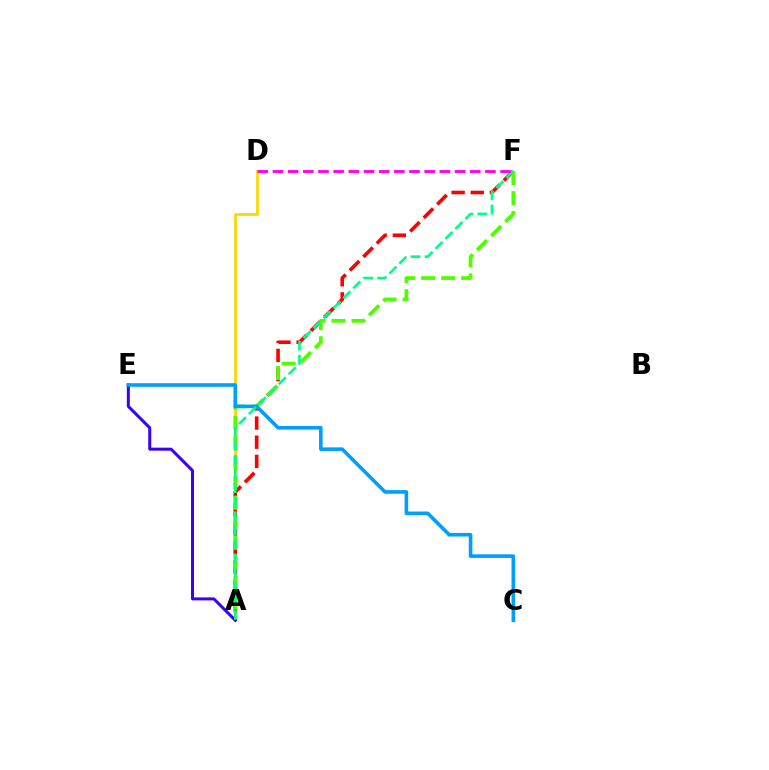{('A', 'D'): [{'color': '#ffd500', 'line_style': 'solid', 'thickness': 1.97}], ('A', 'F'): [{'color': '#ff0000', 'line_style': 'dashed', 'thickness': 2.6}, {'color': '#4fff00', 'line_style': 'dashed', 'thickness': 2.72}, {'color': '#00ff86', 'line_style': 'dashed', 'thickness': 1.91}], ('A', 'E'): [{'color': '#3700ff', 'line_style': 'solid', 'thickness': 2.15}], ('C', 'E'): [{'color': '#009eff', 'line_style': 'solid', 'thickness': 2.6}], ('D', 'F'): [{'color': '#ff00ed', 'line_style': 'dashed', 'thickness': 2.06}]}